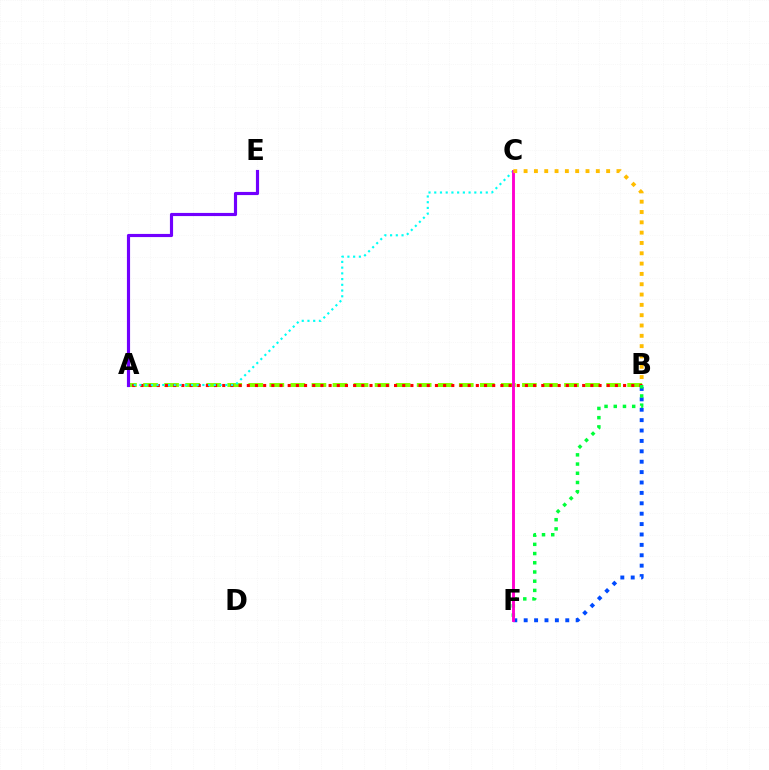{('B', 'F'): [{'color': '#004bff', 'line_style': 'dotted', 'thickness': 2.82}, {'color': '#00ff39', 'line_style': 'dotted', 'thickness': 2.5}], ('A', 'B'): [{'color': '#84ff00', 'line_style': 'dashed', 'thickness': 2.86}, {'color': '#ff0000', 'line_style': 'dotted', 'thickness': 2.22}], ('A', 'C'): [{'color': '#00fff6', 'line_style': 'dotted', 'thickness': 1.56}], ('C', 'F'): [{'color': '#ff00cf', 'line_style': 'solid', 'thickness': 2.08}], ('B', 'C'): [{'color': '#ffbd00', 'line_style': 'dotted', 'thickness': 2.8}], ('A', 'E'): [{'color': '#7200ff', 'line_style': 'solid', 'thickness': 2.27}]}